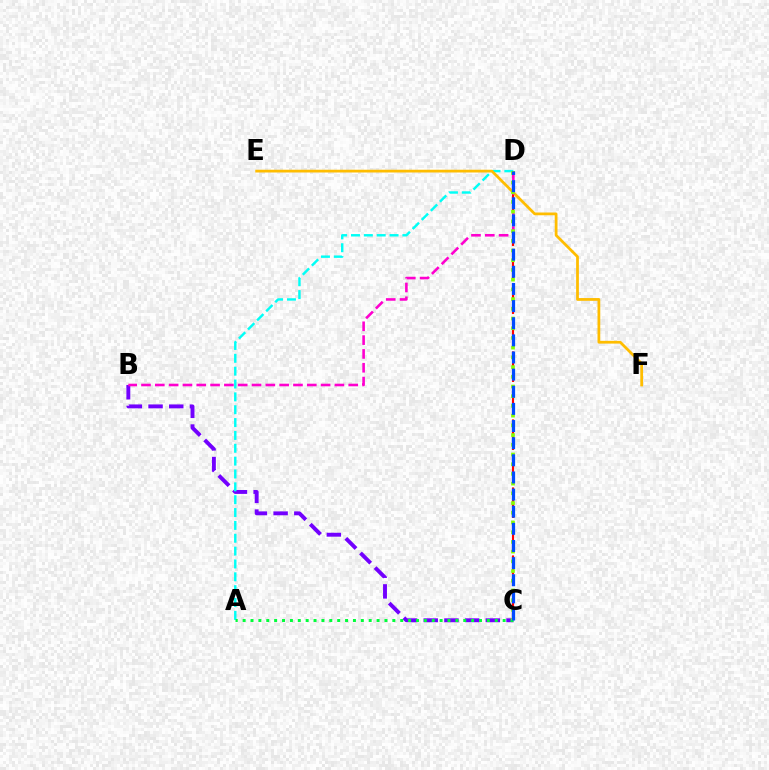{('C', 'D'): [{'color': '#ff0000', 'line_style': 'dashed', 'thickness': 1.54}, {'color': '#84ff00', 'line_style': 'dotted', 'thickness': 2.64}, {'color': '#004bff', 'line_style': 'dashed', 'thickness': 2.33}], ('B', 'C'): [{'color': '#7200ff', 'line_style': 'dashed', 'thickness': 2.81}], ('A', 'D'): [{'color': '#00fff6', 'line_style': 'dashed', 'thickness': 1.75}], ('E', 'F'): [{'color': '#ffbd00', 'line_style': 'solid', 'thickness': 1.99}], ('B', 'D'): [{'color': '#ff00cf', 'line_style': 'dashed', 'thickness': 1.88}], ('A', 'C'): [{'color': '#00ff39', 'line_style': 'dotted', 'thickness': 2.14}]}